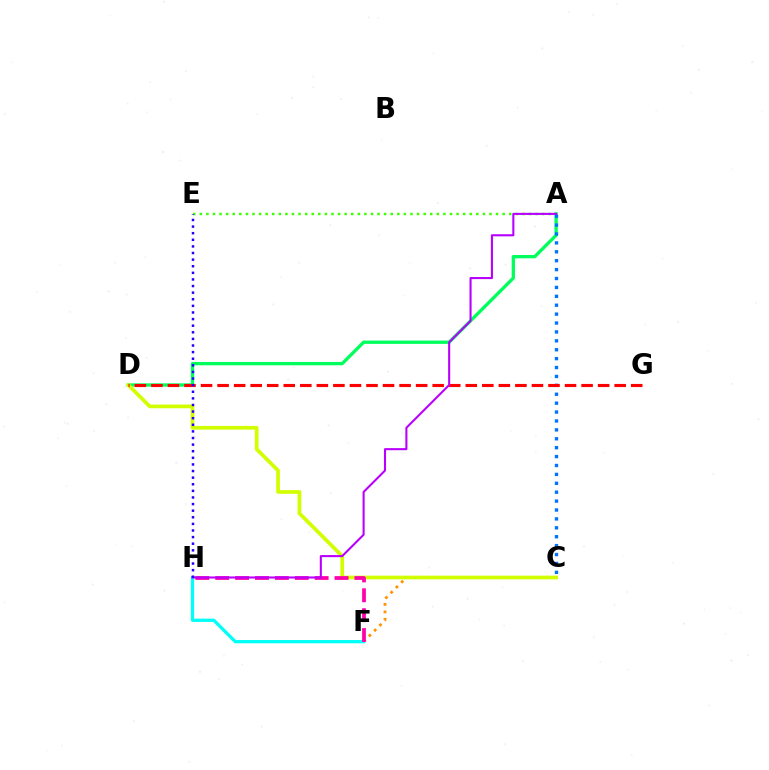{('A', 'D'): [{'color': '#00ff5c', 'line_style': 'solid', 'thickness': 2.39}], ('C', 'F'): [{'color': '#ff9400', 'line_style': 'dotted', 'thickness': 2.02}], ('A', 'E'): [{'color': '#3dff00', 'line_style': 'dotted', 'thickness': 1.79}], ('C', 'D'): [{'color': '#d1ff00', 'line_style': 'solid', 'thickness': 2.67}], ('A', 'C'): [{'color': '#0074ff', 'line_style': 'dotted', 'thickness': 2.42}], ('D', 'G'): [{'color': '#ff0000', 'line_style': 'dashed', 'thickness': 2.25}], ('F', 'H'): [{'color': '#00fff6', 'line_style': 'solid', 'thickness': 2.35}, {'color': '#ff00ac', 'line_style': 'dashed', 'thickness': 2.7}], ('A', 'H'): [{'color': '#b900ff', 'line_style': 'solid', 'thickness': 1.51}], ('E', 'H'): [{'color': '#2500ff', 'line_style': 'dotted', 'thickness': 1.8}]}